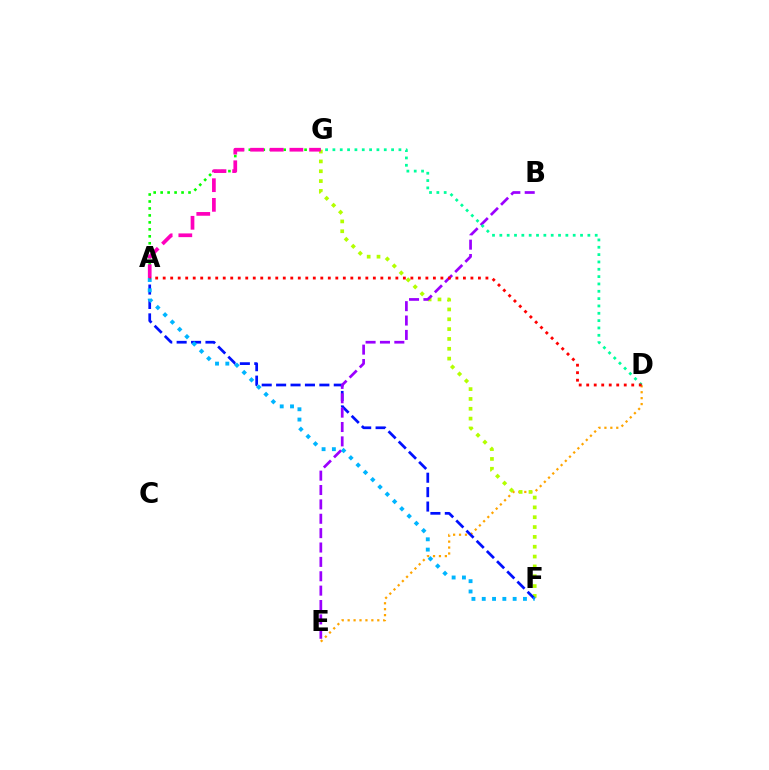{('D', 'E'): [{'color': '#ffa500', 'line_style': 'dotted', 'thickness': 1.61}], ('F', 'G'): [{'color': '#b3ff00', 'line_style': 'dotted', 'thickness': 2.67}], ('A', 'G'): [{'color': '#08ff00', 'line_style': 'dotted', 'thickness': 1.89}, {'color': '#ff00bd', 'line_style': 'dashed', 'thickness': 2.67}], ('A', 'F'): [{'color': '#0010ff', 'line_style': 'dashed', 'thickness': 1.96}, {'color': '#00b5ff', 'line_style': 'dotted', 'thickness': 2.8}], ('B', 'E'): [{'color': '#9b00ff', 'line_style': 'dashed', 'thickness': 1.95}], ('D', 'G'): [{'color': '#00ff9d', 'line_style': 'dotted', 'thickness': 1.99}], ('A', 'D'): [{'color': '#ff0000', 'line_style': 'dotted', 'thickness': 2.04}]}